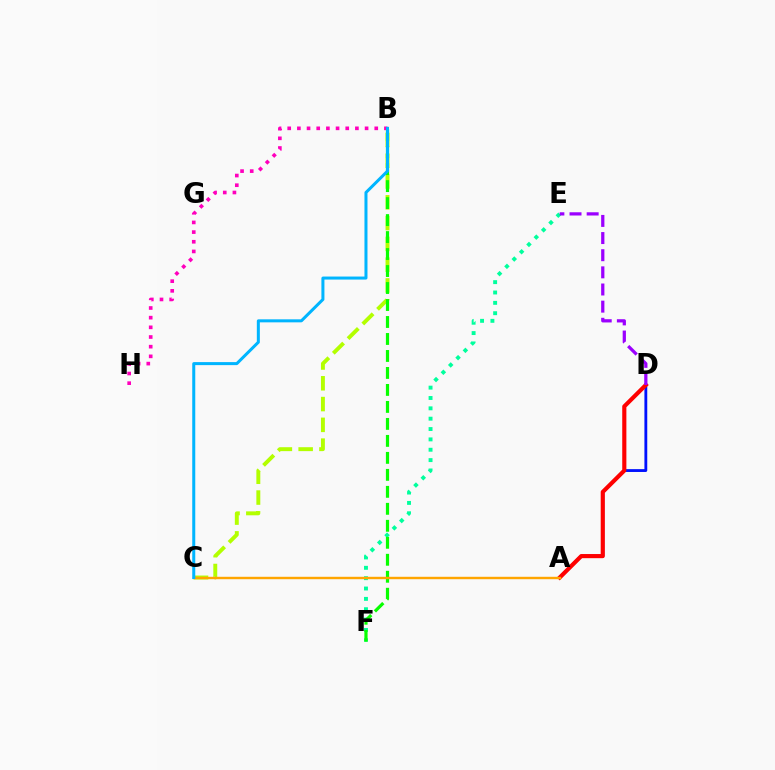{('E', 'F'): [{'color': '#00ff9d', 'line_style': 'dotted', 'thickness': 2.81}], ('B', 'C'): [{'color': '#b3ff00', 'line_style': 'dashed', 'thickness': 2.82}, {'color': '#00b5ff', 'line_style': 'solid', 'thickness': 2.17}], ('A', 'D'): [{'color': '#0010ff', 'line_style': 'solid', 'thickness': 2.04}, {'color': '#ff0000', 'line_style': 'solid', 'thickness': 2.98}], ('B', 'F'): [{'color': '#08ff00', 'line_style': 'dashed', 'thickness': 2.31}], ('B', 'H'): [{'color': '#ff00bd', 'line_style': 'dotted', 'thickness': 2.63}], ('A', 'C'): [{'color': '#ffa500', 'line_style': 'solid', 'thickness': 1.74}], ('D', 'E'): [{'color': '#9b00ff', 'line_style': 'dashed', 'thickness': 2.33}]}